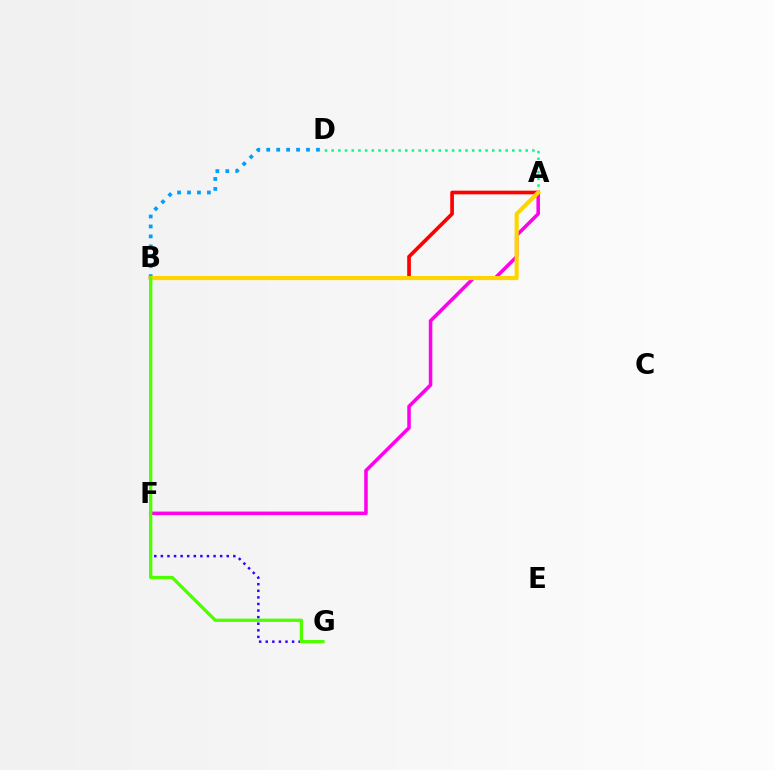{('F', 'G'): [{'color': '#3700ff', 'line_style': 'dotted', 'thickness': 1.79}], ('A', 'B'): [{'color': '#ff0000', 'line_style': 'solid', 'thickness': 2.65}, {'color': '#ffd500', 'line_style': 'solid', 'thickness': 2.95}], ('A', 'D'): [{'color': '#00ff86', 'line_style': 'dotted', 'thickness': 1.82}], ('A', 'F'): [{'color': '#ff00ed', 'line_style': 'solid', 'thickness': 2.54}], ('B', 'D'): [{'color': '#009eff', 'line_style': 'dotted', 'thickness': 2.7}], ('B', 'G'): [{'color': '#4fff00', 'line_style': 'solid', 'thickness': 2.37}]}